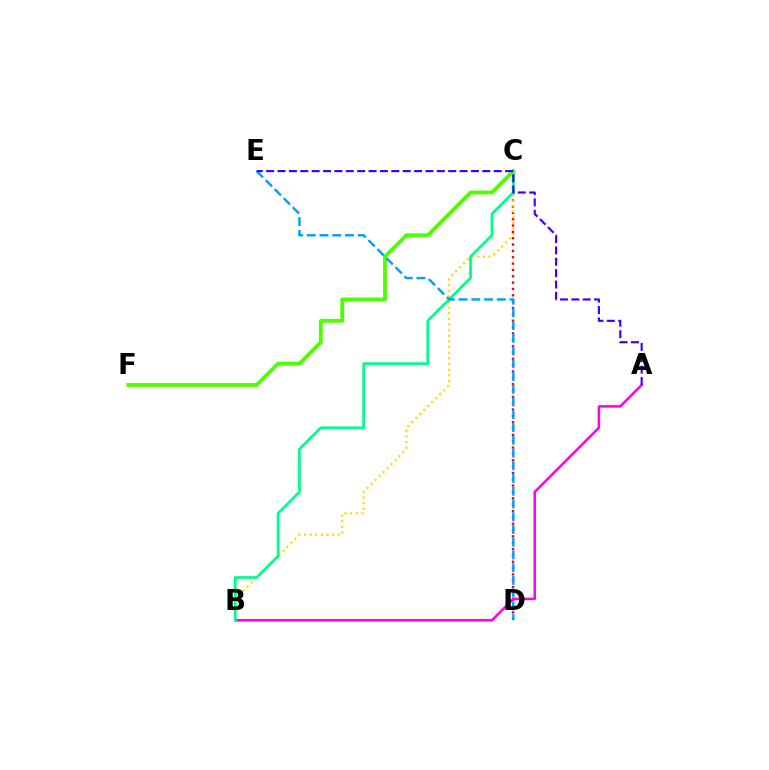{('C', 'D'): [{'color': '#ff0000', 'line_style': 'dotted', 'thickness': 1.72}], ('B', 'C'): [{'color': '#ffd500', 'line_style': 'dotted', 'thickness': 1.53}, {'color': '#00ff86', 'line_style': 'solid', 'thickness': 1.97}], ('A', 'B'): [{'color': '#ff00ed', 'line_style': 'solid', 'thickness': 1.81}], ('C', 'F'): [{'color': '#4fff00', 'line_style': 'solid', 'thickness': 2.77}], ('D', 'E'): [{'color': '#009eff', 'line_style': 'dashed', 'thickness': 1.73}], ('A', 'E'): [{'color': '#3700ff', 'line_style': 'dashed', 'thickness': 1.55}]}